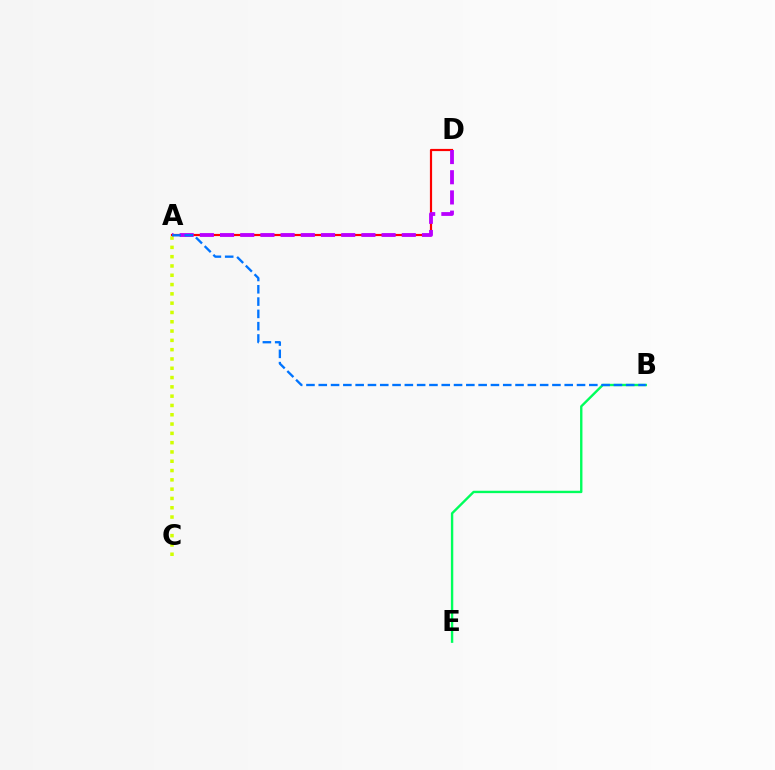{('A', 'D'): [{'color': '#ff0000', 'line_style': 'solid', 'thickness': 1.58}, {'color': '#b900ff', 'line_style': 'dashed', 'thickness': 2.74}], ('B', 'E'): [{'color': '#00ff5c', 'line_style': 'solid', 'thickness': 1.72}], ('A', 'C'): [{'color': '#d1ff00', 'line_style': 'dotted', 'thickness': 2.53}], ('A', 'B'): [{'color': '#0074ff', 'line_style': 'dashed', 'thickness': 1.67}]}